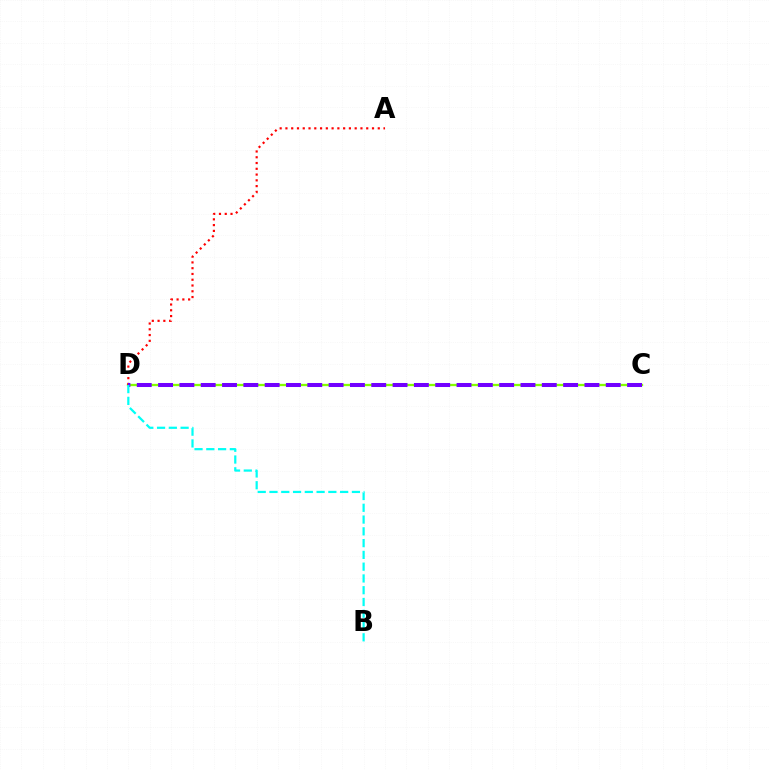{('C', 'D'): [{'color': '#84ff00', 'line_style': 'solid', 'thickness': 1.65}, {'color': '#7200ff', 'line_style': 'dashed', 'thickness': 2.9}], ('A', 'D'): [{'color': '#ff0000', 'line_style': 'dotted', 'thickness': 1.57}], ('B', 'D'): [{'color': '#00fff6', 'line_style': 'dashed', 'thickness': 1.6}]}